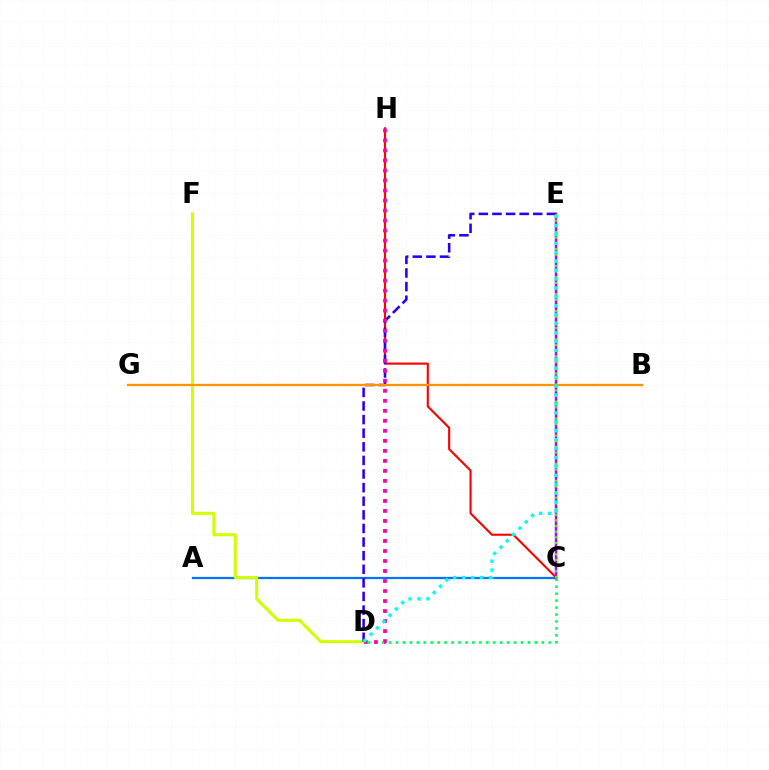{('A', 'C'): [{'color': '#0074ff', 'line_style': 'solid', 'thickness': 1.63}], ('D', 'F'): [{'color': '#d1ff00', 'line_style': 'solid', 'thickness': 2.2}], ('C', 'H'): [{'color': '#ff0000', 'line_style': 'solid', 'thickness': 1.53}], ('C', 'E'): [{'color': '#b900ff', 'line_style': 'solid', 'thickness': 1.78}, {'color': '#3dff00', 'line_style': 'dotted', 'thickness': 1.54}], ('C', 'D'): [{'color': '#00ff5c', 'line_style': 'dotted', 'thickness': 1.89}], ('D', 'E'): [{'color': '#2500ff', 'line_style': 'dashed', 'thickness': 1.85}, {'color': '#00fff6', 'line_style': 'dotted', 'thickness': 2.42}], ('B', 'G'): [{'color': '#ff9400', 'line_style': 'solid', 'thickness': 1.65}], ('D', 'H'): [{'color': '#ff00ac', 'line_style': 'dotted', 'thickness': 2.72}]}